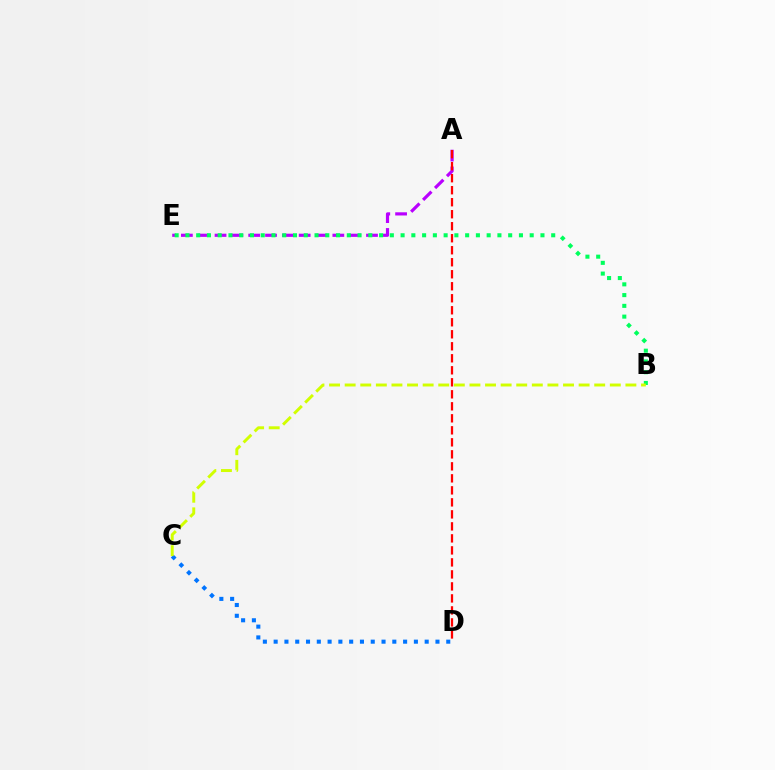{('C', 'D'): [{'color': '#0074ff', 'line_style': 'dotted', 'thickness': 2.93}], ('A', 'E'): [{'color': '#b900ff', 'line_style': 'dashed', 'thickness': 2.29}], ('A', 'D'): [{'color': '#ff0000', 'line_style': 'dashed', 'thickness': 1.63}], ('B', 'E'): [{'color': '#00ff5c', 'line_style': 'dotted', 'thickness': 2.92}], ('B', 'C'): [{'color': '#d1ff00', 'line_style': 'dashed', 'thickness': 2.12}]}